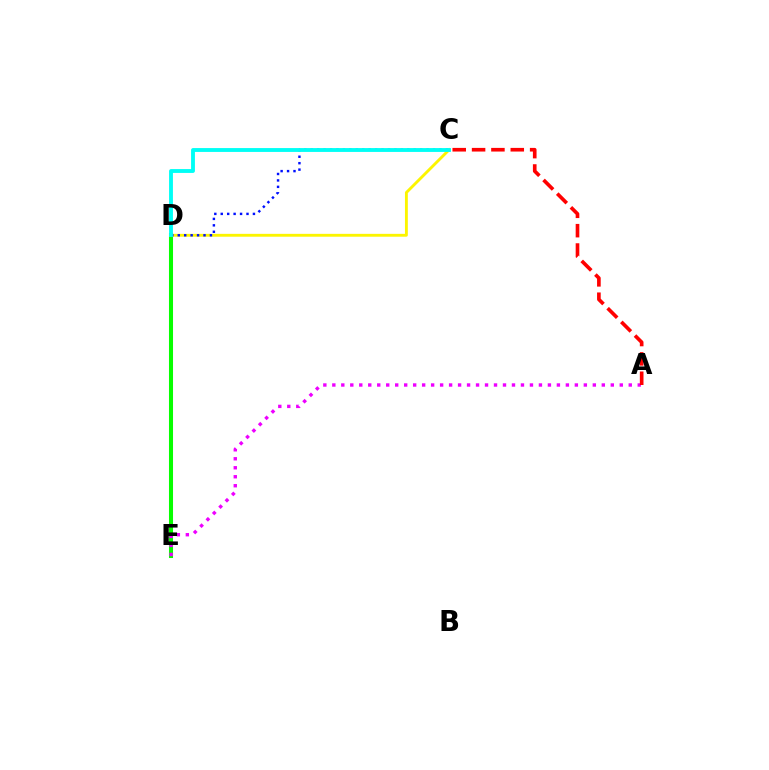{('D', 'E'): [{'color': '#08ff00', 'line_style': 'solid', 'thickness': 2.92}], ('C', 'D'): [{'color': '#fcf500', 'line_style': 'solid', 'thickness': 2.06}, {'color': '#0010ff', 'line_style': 'dotted', 'thickness': 1.75}, {'color': '#00fff6', 'line_style': 'solid', 'thickness': 2.78}], ('A', 'E'): [{'color': '#ee00ff', 'line_style': 'dotted', 'thickness': 2.44}], ('A', 'C'): [{'color': '#ff0000', 'line_style': 'dashed', 'thickness': 2.63}]}